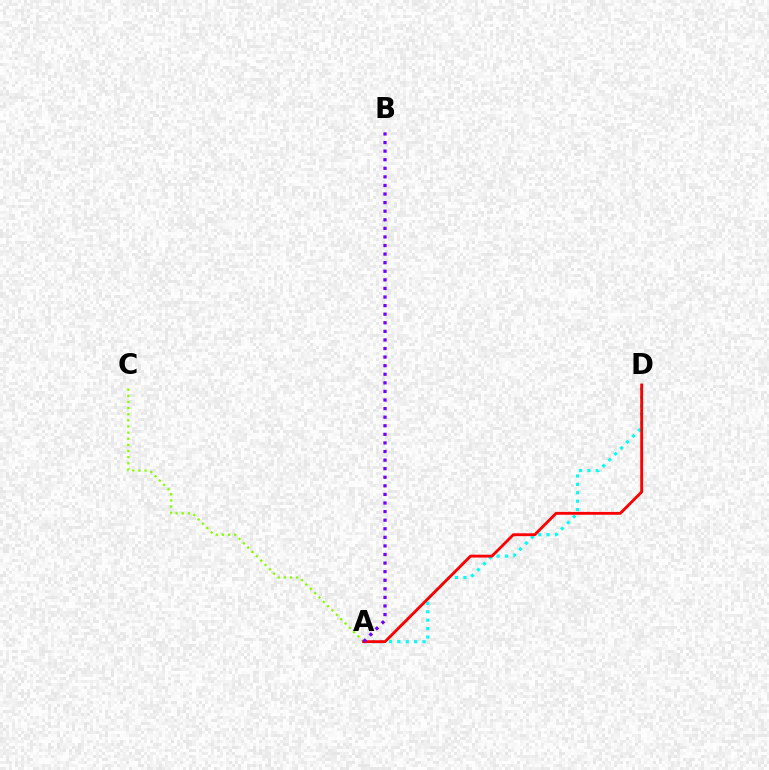{('A', 'C'): [{'color': '#84ff00', 'line_style': 'dotted', 'thickness': 1.67}], ('A', 'D'): [{'color': '#00fff6', 'line_style': 'dotted', 'thickness': 2.28}, {'color': '#ff0000', 'line_style': 'solid', 'thickness': 2.06}], ('A', 'B'): [{'color': '#7200ff', 'line_style': 'dotted', 'thickness': 2.33}]}